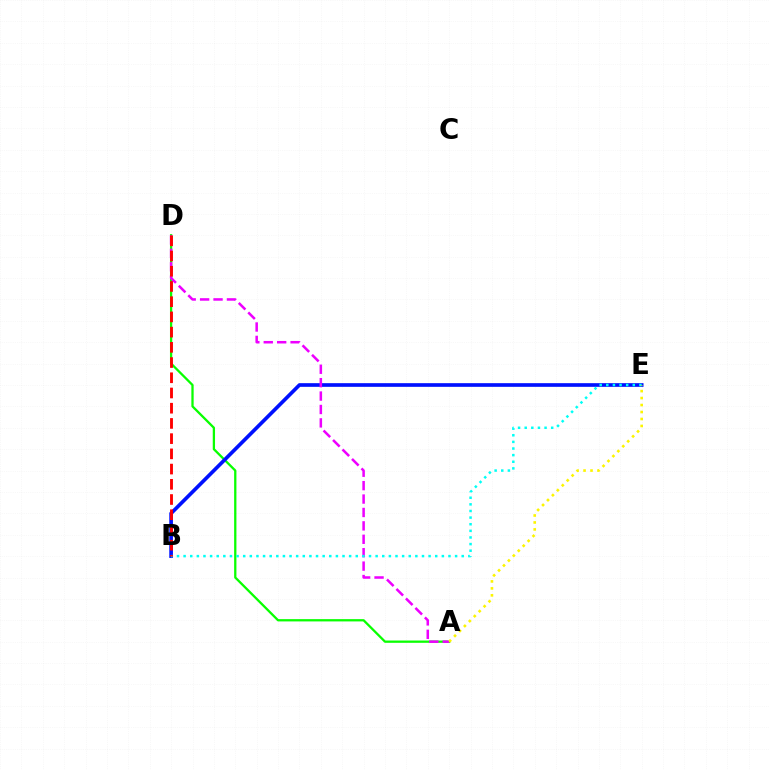{('A', 'D'): [{'color': '#08ff00', 'line_style': 'solid', 'thickness': 1.64}, {'color': '#ee00ff', 'line_style': 'dashed', 'thickness': 1.82}], ('B', 'E'): [{'color': '#0010ff', 'line_style': 'solid', 'thickness': 2.64}, {'color': '#00fff6', 'line_style': 'dotted', 'thickness': 1.8}], ('B', 'D'): [{'color': '#ff0000', 'line_style': 'dashed', 'thickness': 2.07}], ('A', 'E'): [{'color': '#fcf500', 'line_style': 'dotted', 'thickness': 1.89}]}